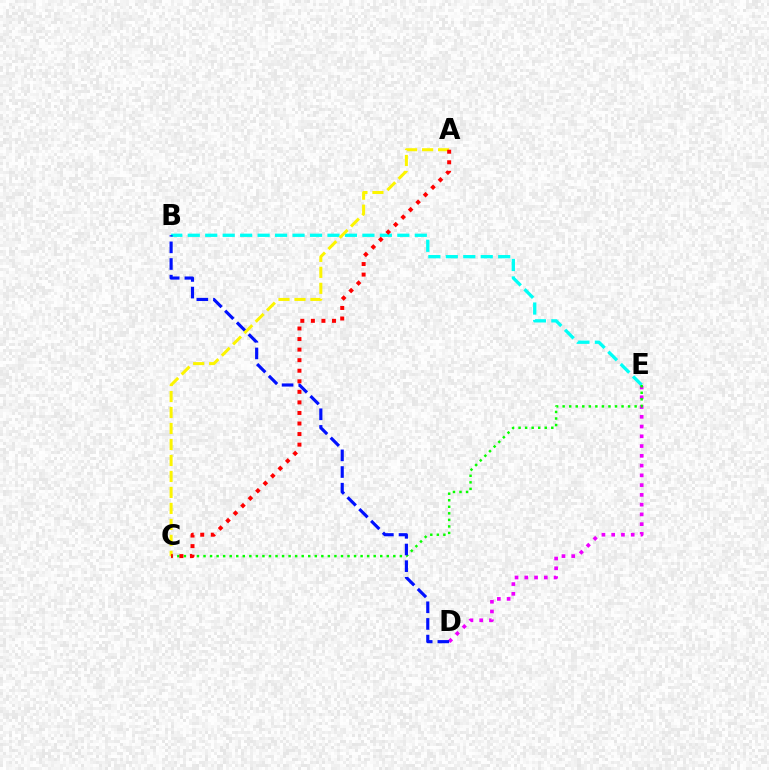{('D', 'E'): [{'color': '#ee00ff', 'line_style': 'dotted', 'thickness': 2.65}], ('B', 'E'): [{'color': '#00fff6', 'line_style': 'dashed', 'thickness': 2.37}], ('C', 'E'): [{'color': '#08ff00', 'line_style': 'dotted', 'thickness': 1.78}], ('B', 'D'): [{'color': '#0010ff', 'line_style': 'dashed', 'thickness': 2.26}], ('A', 'C'): [{'color': '#fcf500', 'line_style': 'dashed', 'thickness': 2.17}, {'color': '#ff0000', 'line_style': 'dotted', 'thickness': 2.87}]}